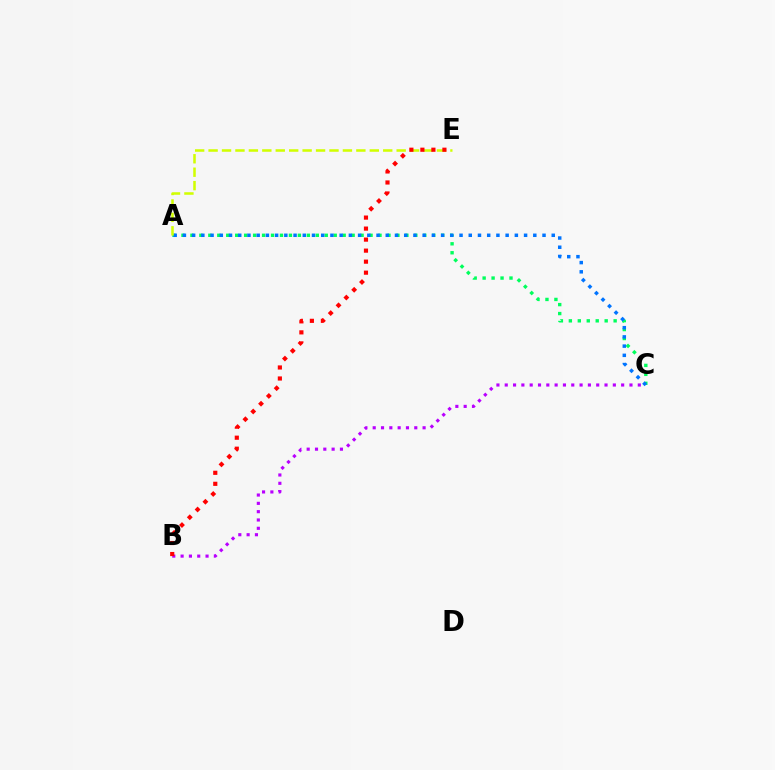{('A', 'C'): [{'color': '#00ff5c', 'line_style': 'dotted', 'thickness': 2.43}, {'color': '#0074ff', 'line_style': 'dotted', 'thickness': 2.51}], ('B', 'C'): [{'color': '#b900ff', 'line_style': 'dotted', 'thickness': 2.26}], ('A', 'E'): [{'color': '#d1ff00', 'line_style': 'dashed', 'thickness': 1.82}], ('B', 'E'): [{'color': '#ff0000', 'line_style': 'dotted', 'thickness': 2.99}]}